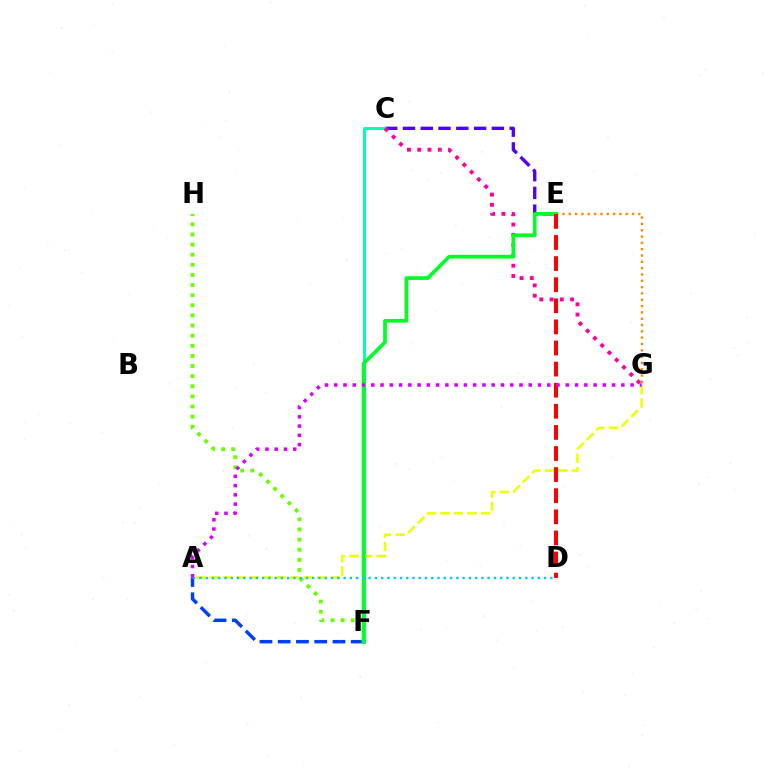{('C', 'E'): [{'color': '#4f00ff', 'line_style': 'dashed', 'thickness': 2.42}], ('A', 'F'): [{'color': '#003fff', 'line_style': 'dashed', 'thickness': 2.48}], ('C', 'F'): [{'color': '#00ffaf', 'line_style': 'solid', 'thickness': 2.16}], ('C', 'G'): [{'color': '#ff00a0', 'line_style': 'dotted', 'thickness': 2.79}], ('A', 'G'): [{'color': '#eeff00', 'line_style': 'dashed', 'thickness': 1.83}, {'color': '#d600ff', 'line_style': 'dotted', 'thickness': 2.52}], ('E', 'G'): [{'color': '#ff8800', 'line_style': 'dotted', 'thickness': 1.72}], ('F', 'H'): [{'color': '#66ff00', 'line_style': 'dotted', 'thickness': 2.75}], ('E', 'F'): [{'color': '#00ff27', 'line_style': 'solid', 'thickness': 2.66}], ('A', 'D'): [{'color': '#00c7ff', 'line_style': 'dotted', 'thickness': 1.7}], ('D', 'E'): [{'color': '#ff0000', 'line_style': 'dashed', 'thickness': 2.87}]}